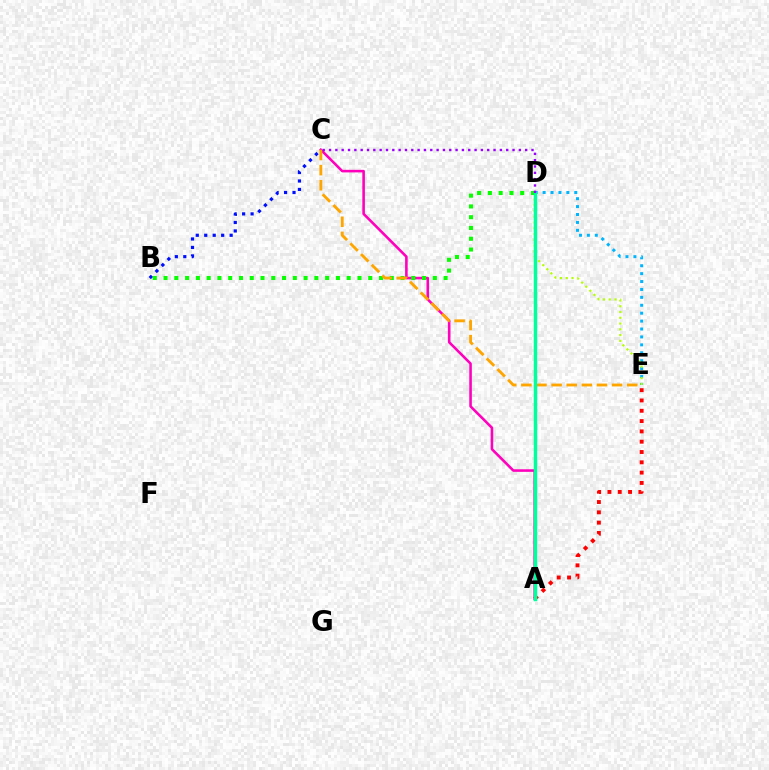{('B', 'C'): [{'color': '#0010ff', 'line_style': 'dotted', 'thickness': 2.3}], ('D', 'E'): [{'color': '#00b5ff', 'line_style': 'dotted', 'thickness': 2.15}, {'color': '#b3ff00', 'line_style': 'dotted', 'thickness': 1.57}], ('A', 'C'): [{'color': '#ff00bd', 'line_style': 'solid', 'thickness': 1.86}], ('A', 'E'): [{'color': '#ff0000', 'line_style': 'dotted', 'thickness': 2.8}], ('B', 'D'): [{'color': '#08ff00', 'line_style': 'dotted', 'thickness': 2.93}], ('C', 'E'): [{'color': '#ffa500', 'line_style': 'dashed', 'thickness': 2.05}], ('A', 'D'): [{'color': '#00ff9d', 'line_style': 'solid', 'thickness': 2.5}], ('C', 'D'): [{'color': '#9b00ff', 'line_style': 'dotted', 'thickness': 1.72}]}